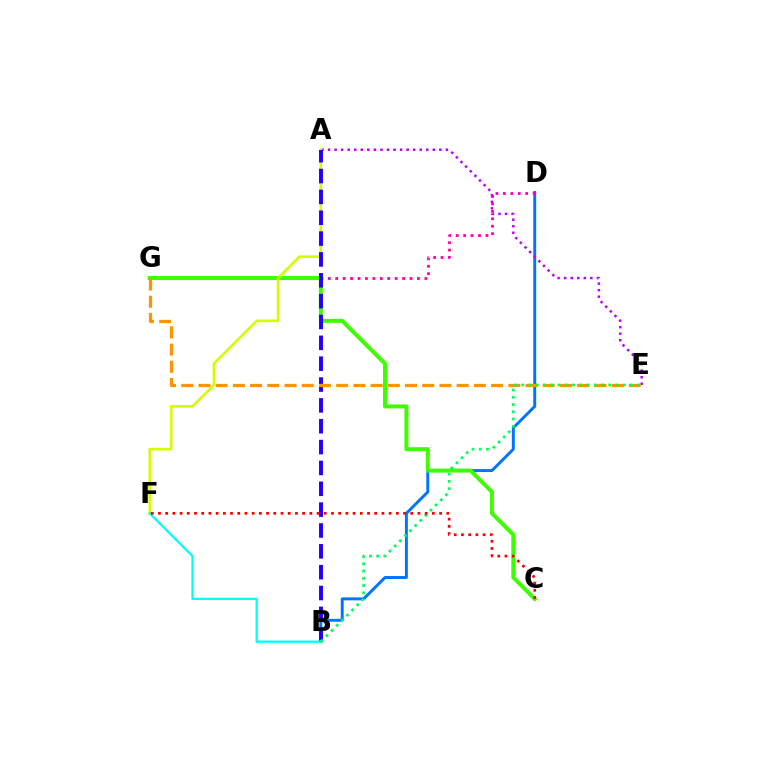{('B', 'D'): [{'color': '#0074ff', 'line_style': 'solid', 'thickness': 2.11}], ('D', 'G'): [{'color': '#ff00ac', 'line_style': 'dotted', 'thickness': 2.02}], ('C', 'G'): [{'color': '#3dff00', 'line_style': 'solid', 'thickness': 2.88}], ('A', 'E'): [{'color': '#b900ff', 'line_style': 'dotted', 'thickness': 1.78}], ('A', 'F'): [{'color': '#d1ff00', 'line_style': 'solid', 'thickness': 1.89}], ('A', 'B'): [{'color': '#2500ff', 'line_style': 'dashed', 'thickness': 2.83}], ('B', 'F'): [{'color': '#00fff6', 'line_style': 'solid', 'thickness': 1.64}], ('E', 'G'): [{'color': '#ff9400', 'line_style': 'dashed', 'thickness': 2.34}], ('B', 'E'): [{'color': '#00ff5c', 'line_style': 'dotted', 'thickness': 1.97}], ('C', 'F'): [{'color': '#ff0000', 'line_style': 'dotted', 'thickness': 1.96}]}